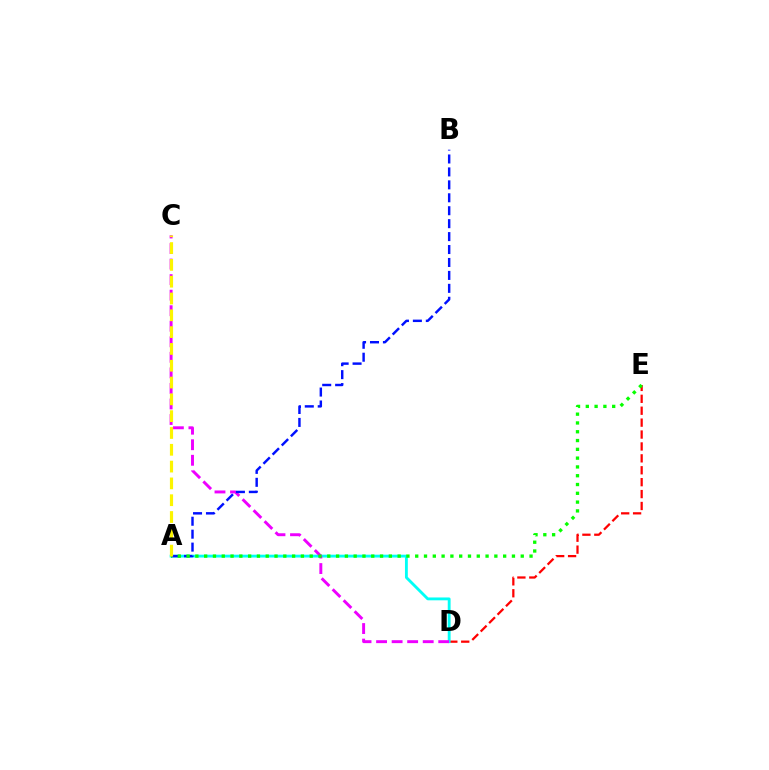{('D', 'E'): [{'color': '#ff0000', 'line_style': 'dashed', 'thickness': 1.62}], ('A', 'D'): [{'color': '#00fff6', 'line_style': 'solid', 'thickness': 2.05}], ('C', 'D'): [{'color': '#ee00ff', 'line_style': 'dashed', 'thickness': 2.11}], ('A', 'B'): [{'color': '#0010ff', 'line_style': 'dashed', 'thickness': 1.76}], ('A', 'E'): [{'color': '#08ff00', 'line_style': 'dotted', 'thickness': 2.39}], ('A', 'C'): [{'color': '#fcf500', 'line_style': 'dashed', 'thickness': 2.28}]}